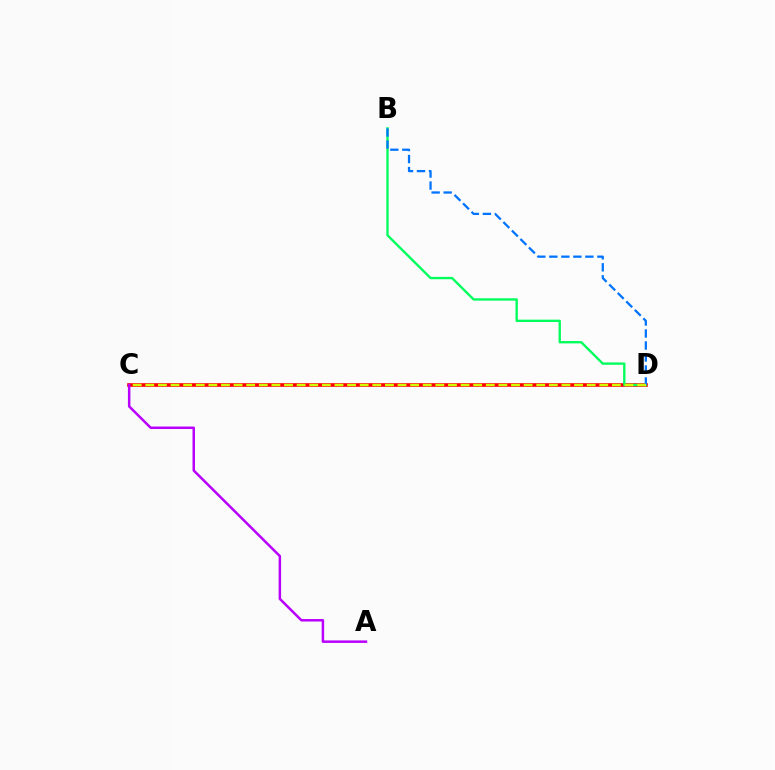{('C', 'D'): [{'color': '#ff0000', 'line_style': 'solid', 'thickness': 2.61}, {'color': '#d1ff00', 'line_style': 'dashed', 'thickness': 1.71}], ('B', 'D'): [{'color': '#00ff5c', 'line_style': 'solid', 'thickness': 1.7}, {'color': '#0074ff', 'line_style': 'dashed', 'thickness': 1.63}], ('A', 'C'): [{'color': '#b900ff', 'line_style': 'solid', 'thickness': 1.79}]}